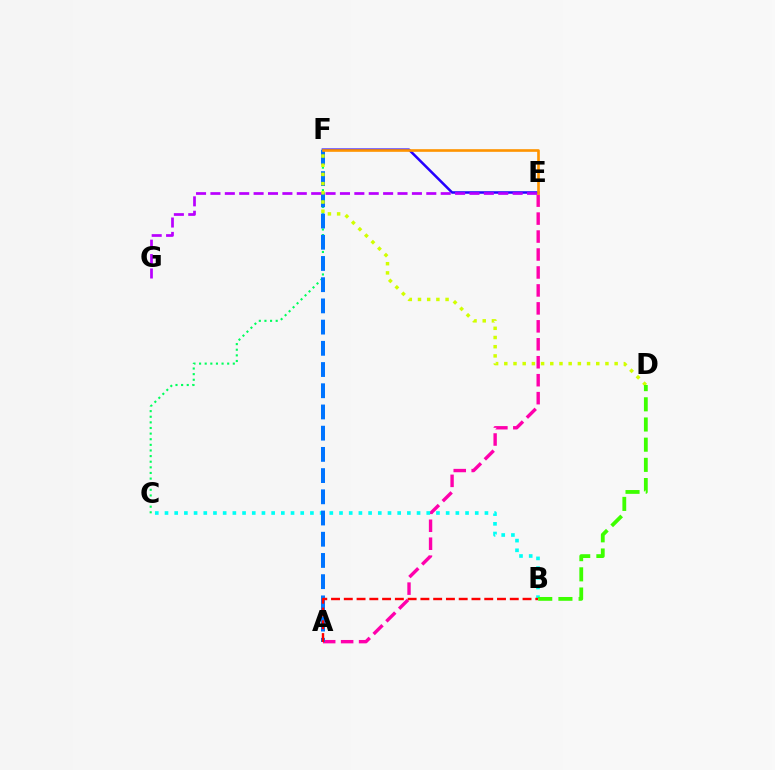{('A', 'E'): [{'color': '#ff00ac', 'line_style': 'dashed', 'thickness': 2.44}], ('E', 'F'): [{'color': '#2500ff', 'line_style': 'solid', 'thickness': 1.82}, {'color': '#ff9400', 'line_style': 'solid', 'thickness': 1.91}], ('B', 'C'): [{'color': '#00fff6', 'line_style': 'dotted', 'thickness': 2.63}], ('C', 'F'): [{'color': '#00ff5c', 'line_style': 'dotted', 'thickness': 1.53}], ('A', 'F'): [{'color': '#0074ff', 'line_style': 'dashed', 'thickness': 2.88}], ('D', 'F'): [{'color': '#d1ff00', 'line_style': 'dotted', 'thickness': 2.5}], ('B', 'D'): [{'color': '#3dff00', 'line_style': 'dashed', 'thickness': 2.74}], ('E', 'G'): [{'color': '#b900ff', 'line_style': 'dashed', 'thickness': 1.96}], ('A', 'B'): [{'color': '#ff0000', 'line_style': 'dashed', 'thickness': 1.73}]}